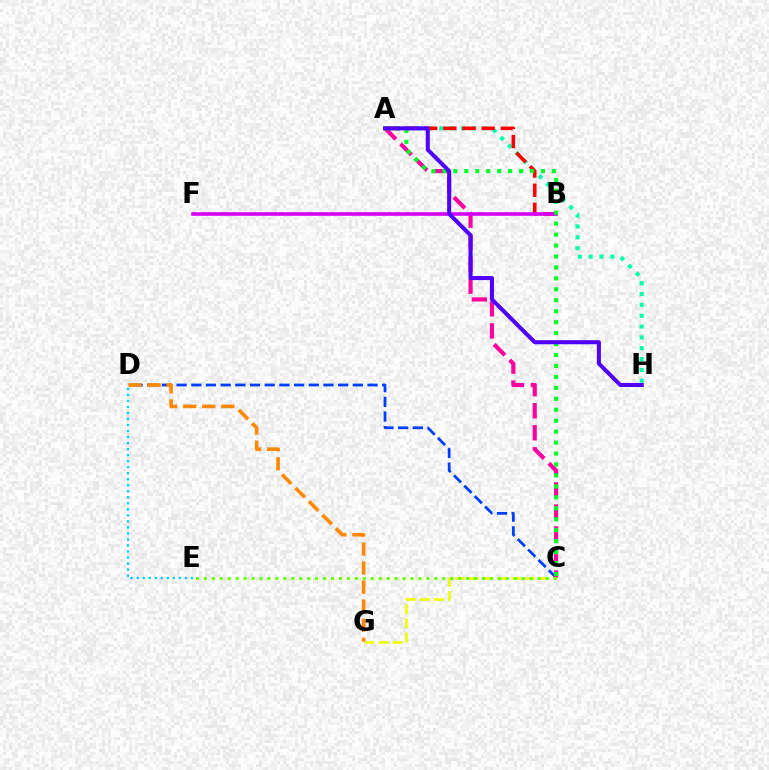{('C', 'D'): [{'color': '#003fff', 'line_style': 'dashed', 'thickness': 1.99}], ('A', 'H'): [{'color': '#00ffaf', 'line_style': 'dotted', 'thickness': 2.95}, {'color': '#4f00ff', 'line_style': 'solid', 'thickness': 2.91}], ('A', 'B'): [{'color': '#ff0000', 'line_style': 'dashed', 'thickness': 2.61}], ('A', 'C'): [{'color': '#ff00a0', 'line_style': 'dashed', 'thickness': 2.99}, {'color': '#00ff27', 'line_style': 'dotted', 'thickness': 2.97}], ('D', 'E'): [{'color': '#00c7ff', 'line_style': 'dotted', 'thickness': 1.64}], ('B', 'F'): [{'color': '#d600ff', 'line_style': 'solid', 'thickness': 2.58}], ('C', 'G'): [{'color': '#eeff00', 'line_style': 'dashed', 'thickness': 1.91}], ('C', 'E'): [{'color': '#66ff00', 'line_style': 'dotted', 'thickness': 2.16}], ('D', 'G'): [{'color': '#ff8800', 'line_style': 'dashed', 'thickness': 2.59}]}